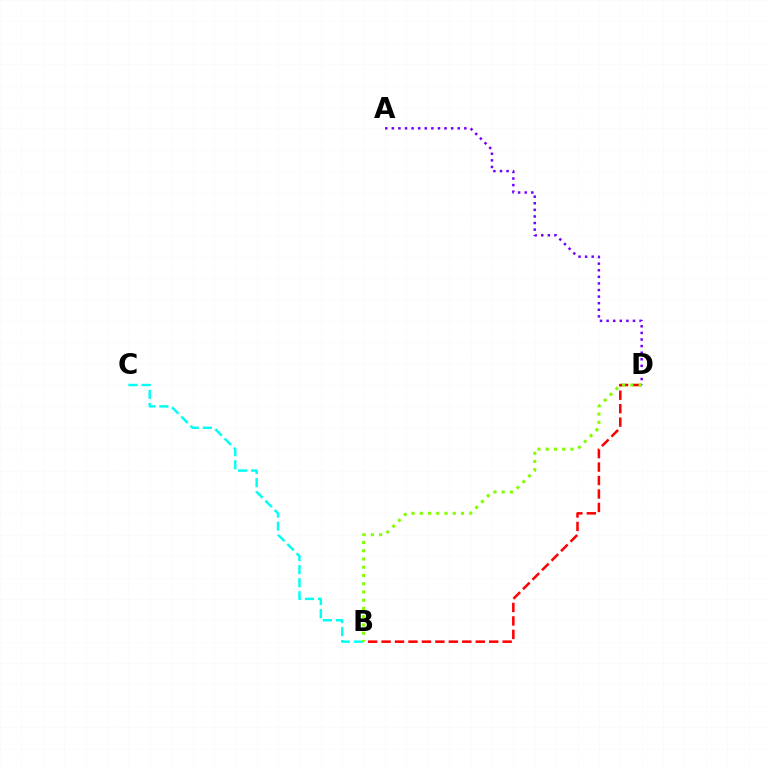{('A', 'D'): [{'color': '#7200ff', 'line_style': 'dotted', 'thickness': 1.79}], ('B', 'C'): [{'color': '#00fff6', 'line_style': 'dashed', 'thickness': 1.78}], ('B', 'D'): [{'color': '#ff0000', 'line_style': 'dashed', 'thickness': 1.83}, {'color': '#84ff00', 'line_style': 'dotted', 'thickness': 2.24}]}